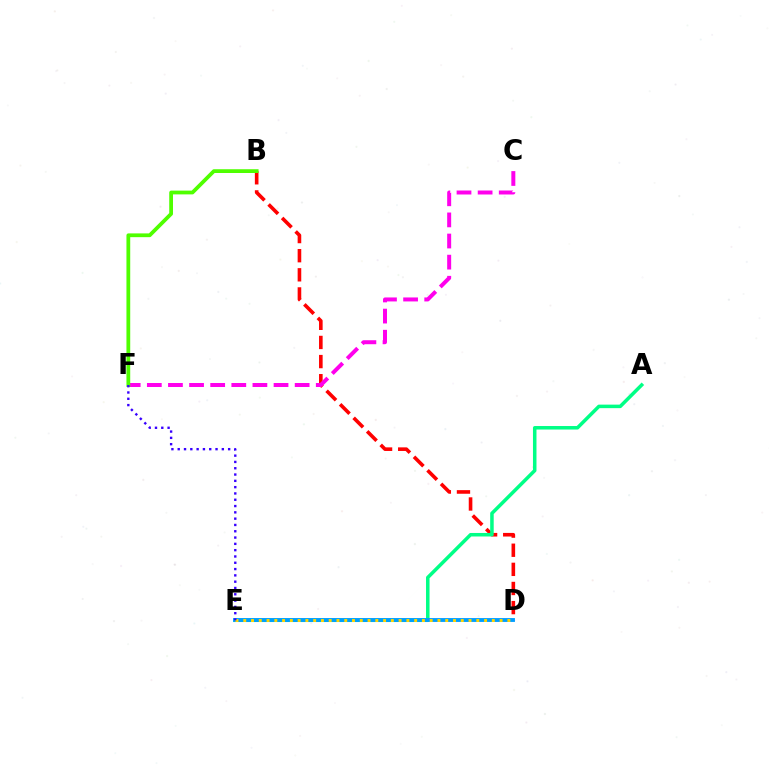{('B', 'D'): [{'color': '#ff0000', 'line_style': 'dashed', 'thickness': 2.6}], ('A', 'E'): [{'color': '#00ff86', 'line_style': 'solid', 'thickness': 2.53}], ('D', 'E'): [{'color': '#009eff', 'line_style': 'solid', 'thickness': 2.78}, {'color': '#ffd500', 'line_style': 'dotted', 'thickness': 2.11}], ('C', 'F'): [{'color': '#ff00ed', 'line_style': 'dashed', 'thickness': 2.87}], ('B', 'F'): [{'color': '#4fff00', 'line_style': 'solid', 'thickness': 2.71}], ('E', 'F'): [{'color': '#3700ff', 'line_style': 'dotted', 'thickness': 1.71}]}